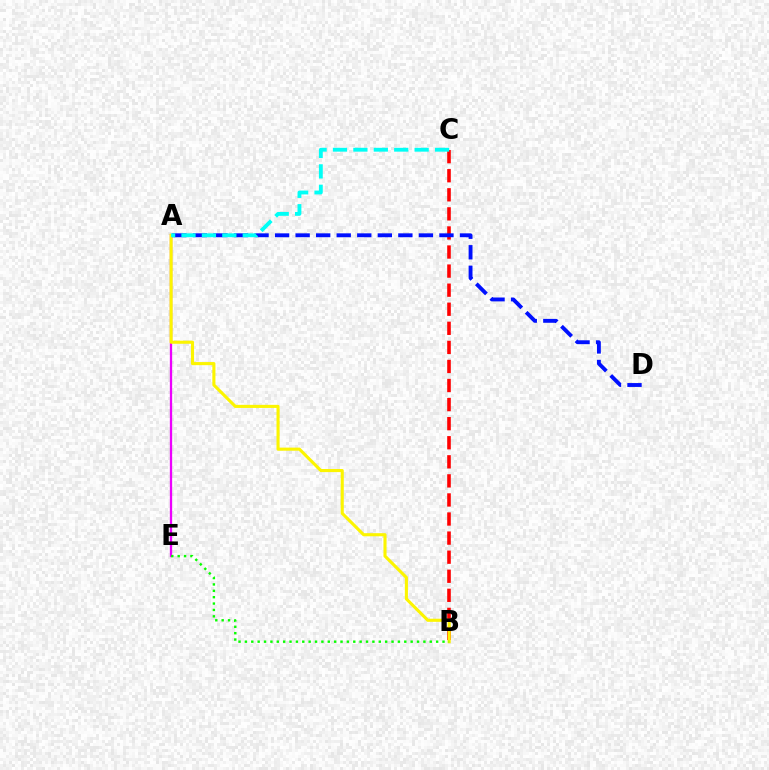{('B', 'C'): [{'color': '#ff0000', 'line_style': 'dashed', 'thickness': 2.59}], ('A', 'E'): [{'color': '#ee00ff', 'line_style': 'solid', 'thickness': 1.65}], ('A', 'B'): [{'color': '#fcf500', 'line_style': 'solid', 'thickness': 2.23}], ('A', 'D'): [{'color': '#0010ff', 'line_style': 'dashed', 'thickness': 2.79}], ('B', 'E'): [{'color': '#08ff00', 'line_style': 'dotted', 'thickness': 1.73}], ('A', 'C'): [{'color': '#00fff6', 'line_style': 'dashed', 'thickness': 2.77}]}